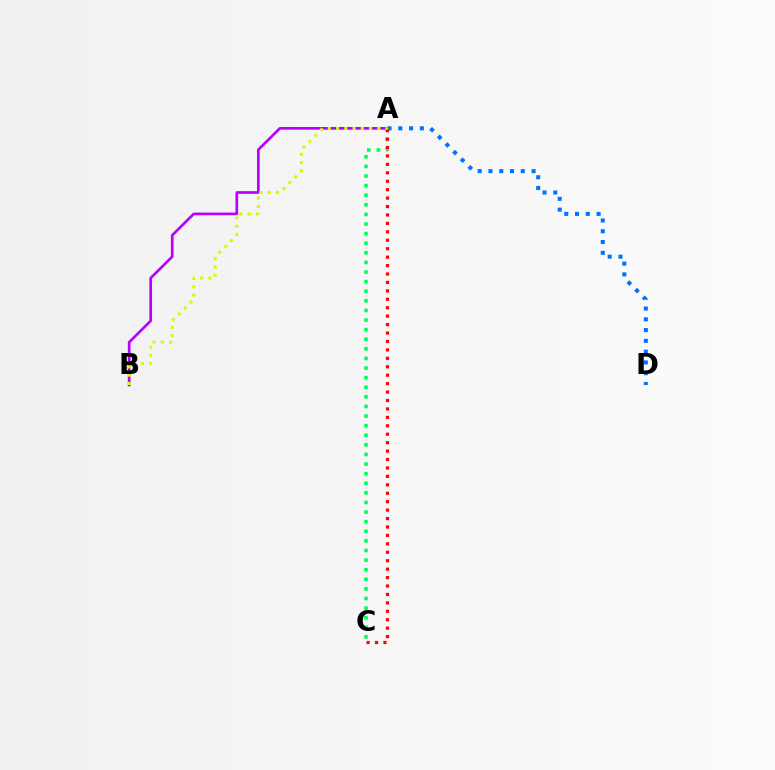{('A', 'D'): [{'color': '#0074ff', 'line_style': 'dotted', 'thickness': 2.93}], ('A', 'B'): [{'color': '#b900ff', 'line_style': 'solid', 'thickness': 1.93}, {'color': '#d1ff00', 'line_style': 'dotted', 'thickness': 2.25}], ('A', 'C'): [{'color': '#00ff5c', 'line_style': 'dotted', 'thickness': 2.61}, {'color': '#ff0000', 'line_style': 'dotted', 'thickness': 2.29}]}